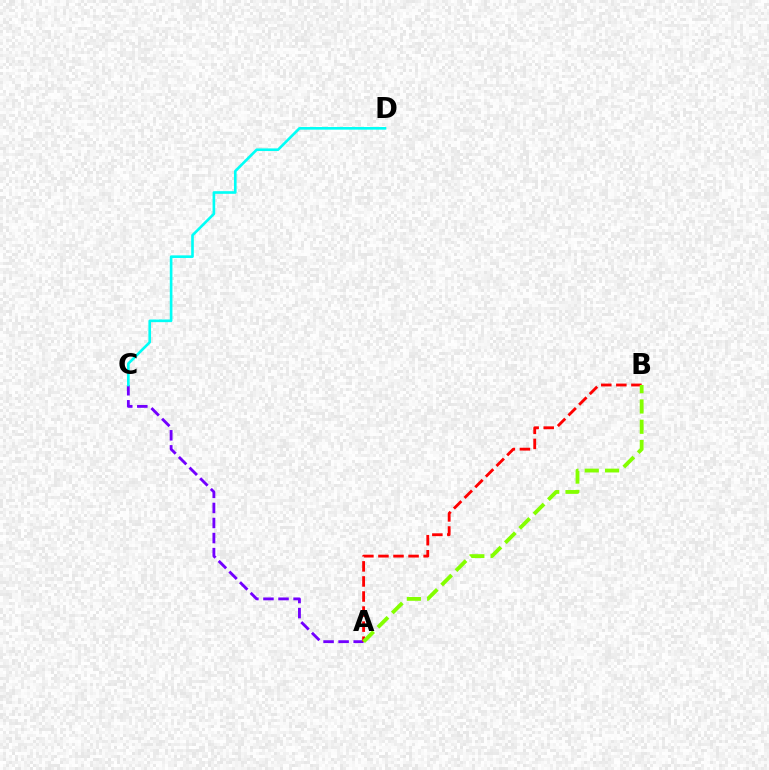{('A', 'C'): [{'color': '#7200ff', 'line_style': 'dashed', 'thickness': 2.05}], ('C', 'D'): [{'color': '#00fff6', 'line_style': 'solid', 'thickness': 1.9}], ('A', 'B'): [{'color': '#ff0000', 'line_style': 'dashed', 'thickness': 2.05}, {'color': '#84ff00', 'line_style': 'dashed', 'thickness': 2.76}]}